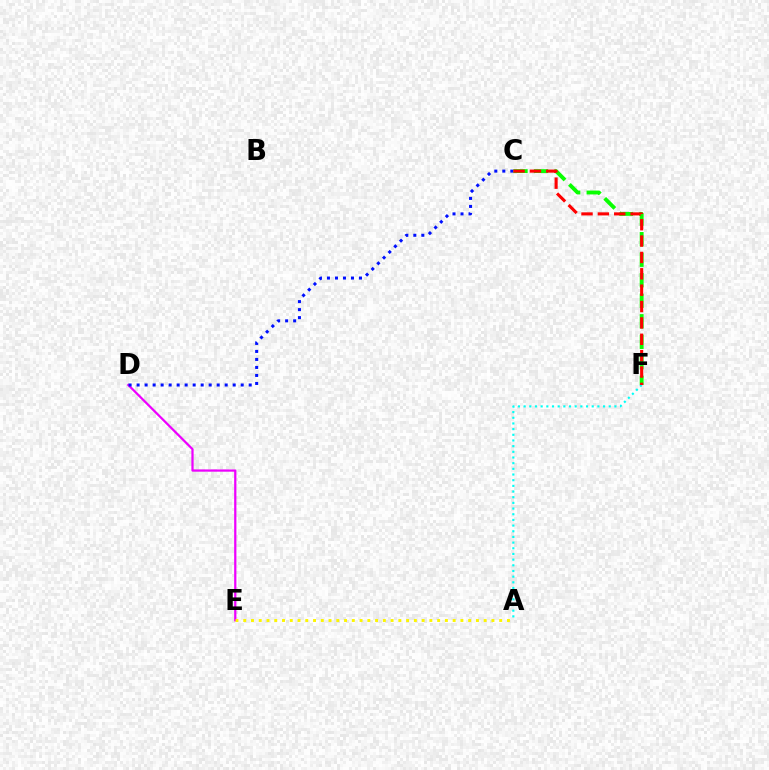{('D', 'E'): [{'color': '#ee00ff', 'line_style': 'solid', 'thickness': 1.61}], ('A', 'E'): [{'color': '#fcf500', 'line_style': 'dotted', 'thickness': 2.11}], ('C', 'F'): [{'color': '#08ff00', 'line_style': 'dashed', 'thickness': 2.79}, {'color': '#ff0000', 'line_style': 'dashed', 'thickness': 2.22}], ('C', 'D'): [{'color': '#0010ff', 'line_style': 'dotted', 'thickness': 2.18}], ('A', 'F'): [{'color': '#00fff6', 'line_style': 'dotted', 'thickness': 1.54}]}